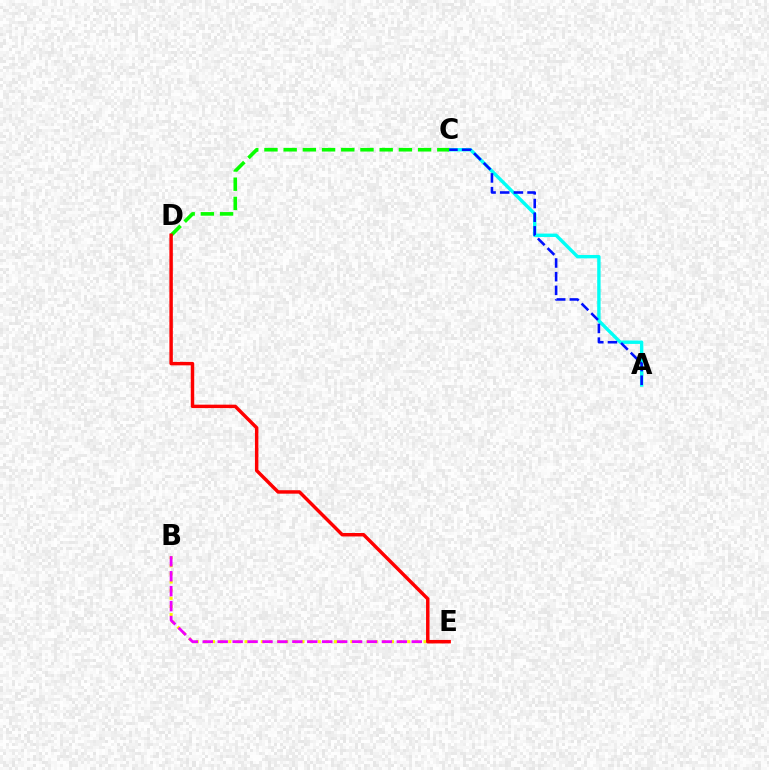{('B', 'E'): [{'color': '#fcf500', 'line_style': 'dotted', 'thickness': 2.21}, {'color': '#ee00ff', 'line_style': 'dashed', 'thickness': 2.03}], ('A', 'C'): [{'color': '#00fff6', 'line_style': 'solid', 'thickness': 2.44}, {'color': '#0010ff', 'line_style': 'dashed', 'thickness': 1.86}], ('C', 'D'): [{'color': '#08ff00', 'line_style': 'dashed', 'thickness': 2.61}], ('D', 'E'): [{'color': '#ff0000', 'line_style': 'solid', 'thickness': 2.49}]}